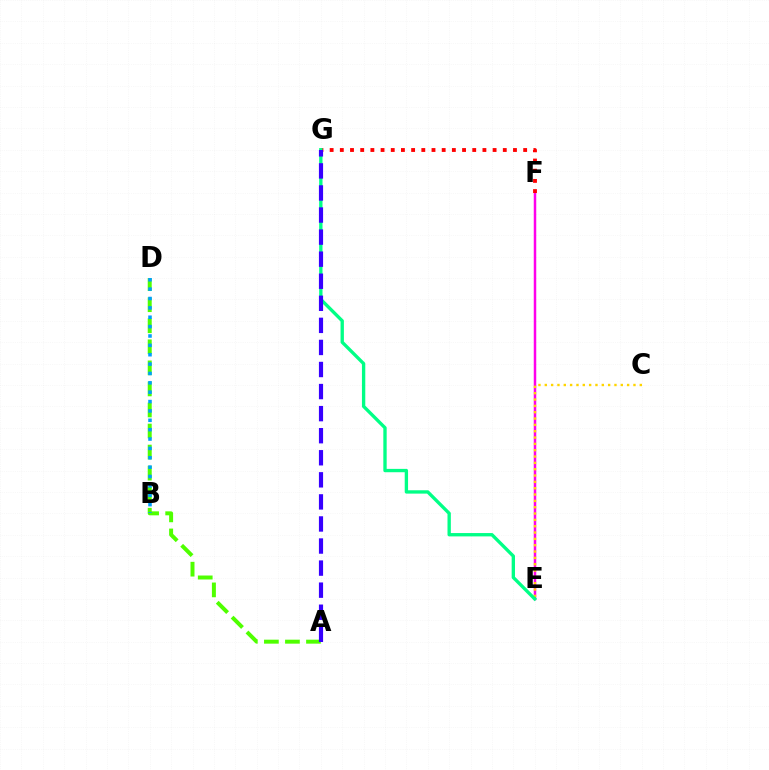{('E', 'F'): [{'color': '#ff00ed', 'line_style': 'solid', 'thickness': 1.79}], ('F', 'G'): [{'color': '#ff0000', 'line_style': 'dotted', 'thickness': 2.77}], ('A', 'D'): [{'color': '#4fff00', 'line_style': 'dashed', 'thickness': 2.86}], ('C', 'E'): [{'color': '#ffd500', 'line_style': 'dotted', 'thickness': 1.72}], ('B', 'D'): [{'color': '#009eff', 'line_style': 'dotted', 'thickness': 2.55}], ('E', 'G'): [{'color': '#00ff86', 'line_style': 'solid', 'thickness': 2.41}], ('A', 'G'): [{'color': '#3700ff', 'line_style': 'dashed', 'thickness': 3.0}]}